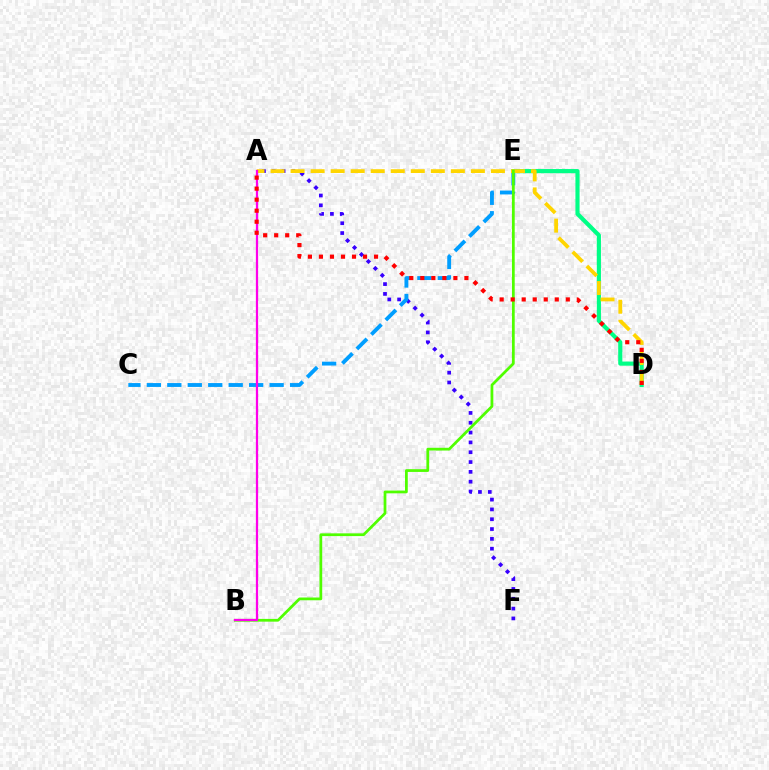{('A', 'F'): [{'color': '#3700ff', 'line_style': 'dotted', 'thickness': 2.67}], ('C', 'E'): [{'color': '#009eff', 'line_style': 'dashed', 'thickness': 2.78}], ('D', 'E'): [{'color': '#00ff86', 'line_style': 'solid', 'thickness': 2.99}], ('A', 'D'): [{'color': '#ffd500', 'line_style': 'dashed', 'thickness': 2.72}, {'color': '#ff0000', 'line_style': 'dotted', 'thickness': 3.0}], ('B', 'E'): [{'color': '#4fff00', 'line_style': 'solid', 'thickness': 1.98}], ('A', 'B'): [{'color': '#ff00ed', 'line_style': 'solid', 'thickness': 1.62}]}